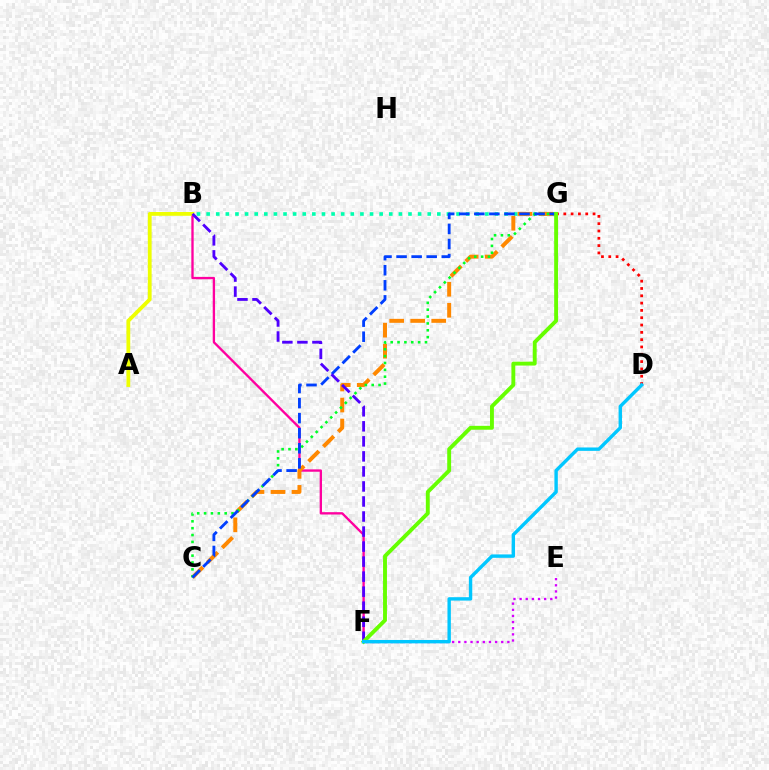{('B', 'F'): [{'color': '#ff00a0', 'line_style': 'solid', 'thickness': 1.68}, {'color': '#4f00ff', 'line_style': 'dashed', 'thickness': 2.04}], ('B', 'G'): [{'color': '#00ffaf', 'line_style': 'dotted', 'thickness': 2.61}], ('D', 'G'): [{'color': '#ff0000', 'line_style': 'dotted', 'thickness': 1.99}], ('A', 'B'): [{'color': '#eeff00', 'line_style': 'solid', 'thickness': 2.73}], ('C', 'G'): [{'color': '#ff8800', 'line_style': 'dashed', 'thickness': 2.86}, {'color': '#00ff27', 'line_style': 'dotted', 'thickness': 1.86}, {'color': '#003fff', 'line_style': 'dashed', 'thickness': 2.05}], ('E', 'F'): [{'color': '#d600ff', 'line_style': 'dotted', 'thickness': 1.67}], ('F', 'G'): [{'color': '#66ff00', 'line_style': 'solid', 'thickness': 2.8}], ('D', 'F'): [{'color': '#00c7ff', 'line_style': 'solid', 'thickness': 2.44}]}